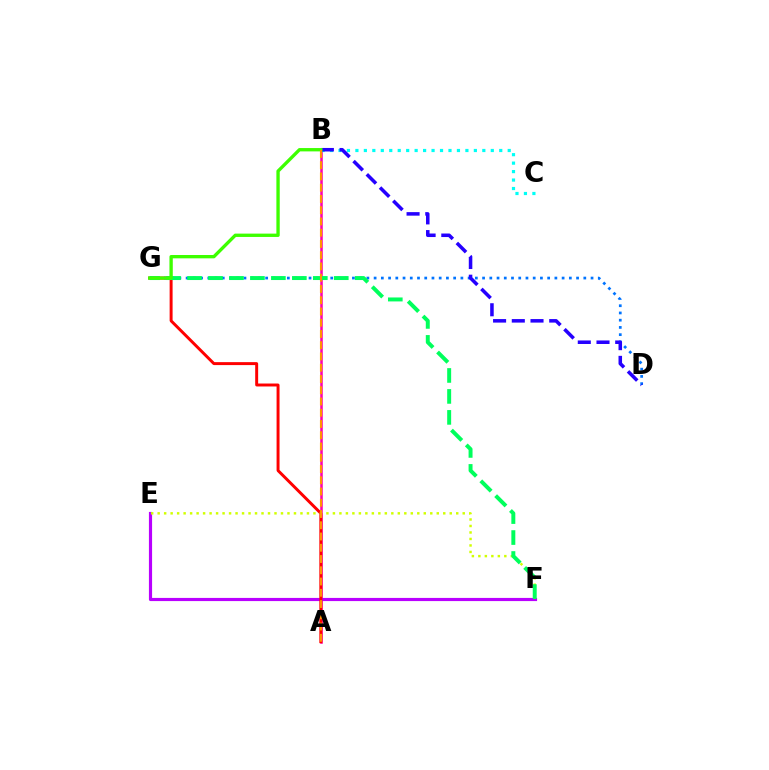{('A', 'B'): [{'color': '#ff00ac', 'line_style': 'solid', 'thickness': 1.82}, {'color': '#ff9400', 'line_style': 'dashed', 'thickness': 1.53}], ('B', 'C'): [{'color': '#00fff6', 'line_style': 'dotted', 'thickness': 2.3}], ('E', 'F'): [{'color': '#b900ff', 'line_style': 'solid', 'thickness': 2.28}, {'color': '#d1ff00', 'line_style': 'dotted', 'thickness': 1.76}], ('A', 'G'): [{'color': '#ff0000', 'line_style': 'solid', 'thickness': 2.13}], ('D', 'G'): [{'color': '#0074ff', 'line_style': 'dotted', 'thickness': 1.96}], ('F', 'G'): [{'color': '#00ff5c', 'line_style': 'dashed', 'thickness': 2.85}], ('B', 'D'): [{'color': '#2500ff', 'line_style': 'dashed', 'thickness': 2.54}], ('B', 'G'): [{'color': '#3dff00', 'line_style': 'solid', 'thickness': 2.4}]}